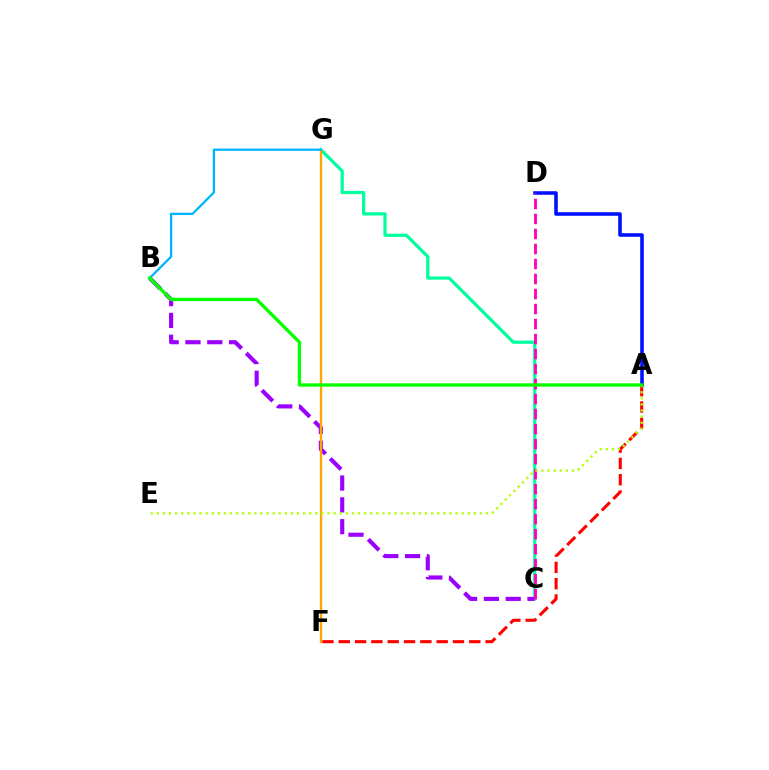{('A', 'D'): [{'color': '#0010ff', 'line_style': 'solid', 'thickness': 2.58}], ('C', 'G'): [{'color': '#00ff9d', 'line_style': 'solid', 'thickness': 2.32}], ('B', 'C'): [{'color': '#9b00ff', 'line_style': 'dashed', 'thickness': 2.96}], ('C', 'D'): [{'color': '#ff00bd', 'line_style': 'dashed', 'thickness': 2.04}], ('A', 'F'): [{'color': '#ff0000', 'line_style': 'dashed', 'thickness': 2.22}], ('F', 'G'): [{'color': '#ffa500', 'line_style': 'solid', 'thickness': 1.67}], ('B', 'G'): [{'color': '#00b5ff', 'line_style': 'solid', 'thickness': 1.64}], ('A', 'E'): [{'color': '#b3ff00', 'line_style': 'dotted', 'thickness': 1.66}], ('A', 'B'): [{'color': '#08ff00', 'line_style': 'solid', 'thickness': 2.41}]}